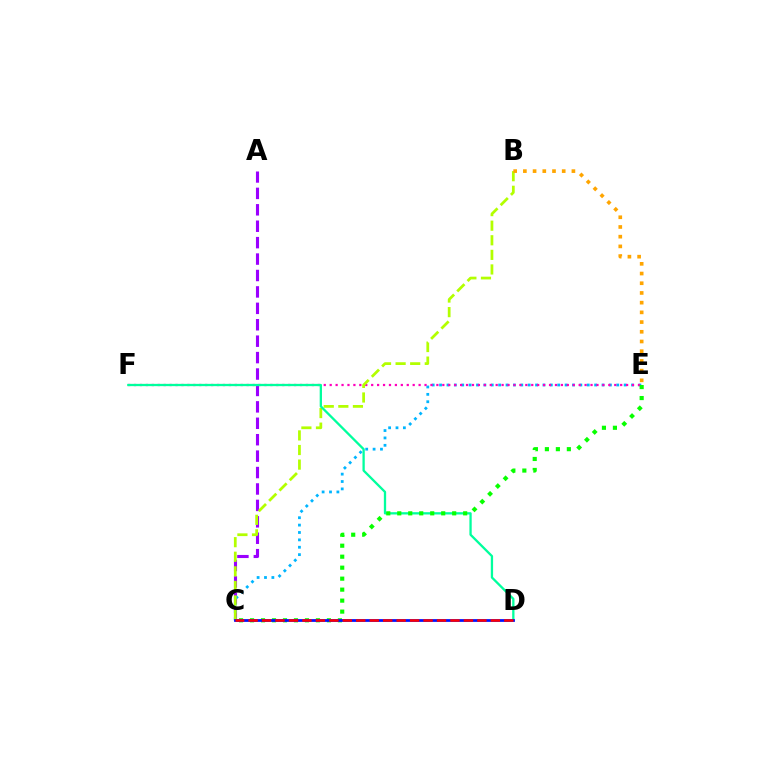{('A', 'C'): [{'color': '#9b00ff', 'line_style': 'dashed', 'thickness': 2.23}], ('C', 'E'): [{'color': '#00b5ff', 'line_style': 'dotted', 'thickness': 2.01}, {'color': '#08ff00', 'line_style': 'dotted', 'thickness': 2.98}], ('E', 'F'): [{'color': '#ff00bd', 'line_style': 'dotted', 'thickness': 1.61}], ('B', 'C'): [{'color': '#b3ff00', 'line_style': 'dashed', 'thickness': 1.98}], ('D', 'F'): [{'color': '#00ff9d', 'line_style': 'solid', 'thickness': 1.65}], ('B', 'E'): [{'color': '#ffa500', 'line_style': 'dotted', 'thickness': 2.64}], ('C', 'D'): [{'color': '#0010ff', 'line_style': 'solid', 'thickness': 1.99}, {'color': '#ff0000', 'line_style': 'dashed', 'thickness': 1.83}]}